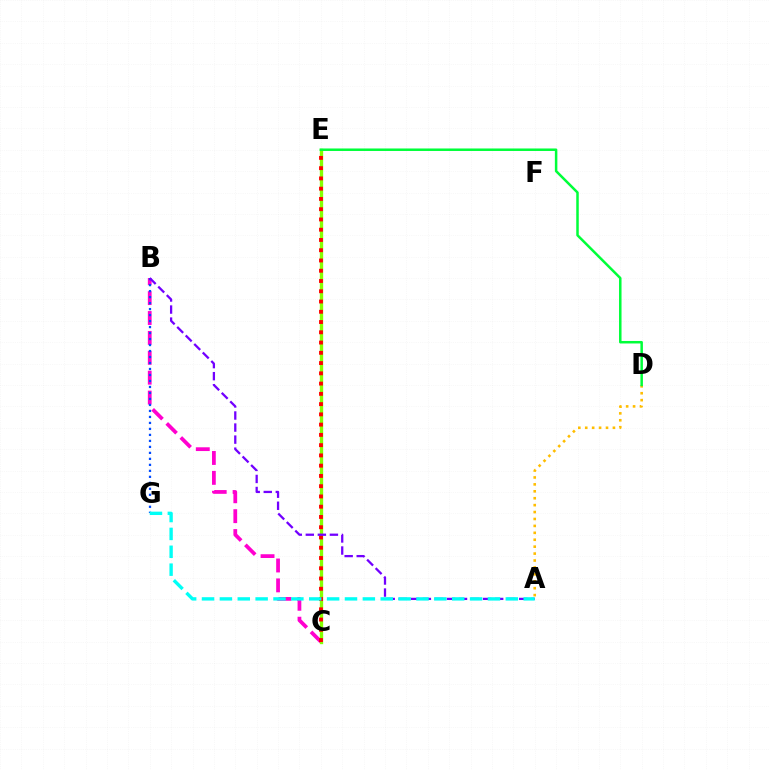{('C', 'E'): [{'color': '#84ff00', 'line_style': 'solid', 'thickness': 2.41}, {'color': '#ff0000', 'line_style': 'dotted', 'thickness': 2.79}], ('B', 'C'): [{'color': '#ff00cf', 'line_style': 'dashed', 'thickness': 2.7}], ('B', 'G'): [{'color': '#004bff', 'line_style': 'dotted', 'thickness': 1.63}], ('A', 'D'): [{'color': '#ffbd00', 'line_style': 'dotted', 'thickness': 1.88}], ('A', 'B'): [{'color': '#7200ff', 'line_style': 'dashed', 'thickness': 1.64}], ('A', 'G'): [{'color': '#00fff6', 'line_style': 'dashed', 'thickness': 2.43}], ('D', 'E'): [{'color': '#00ff39', 'line_style': 'solid', 'thickness': 1.8}]}